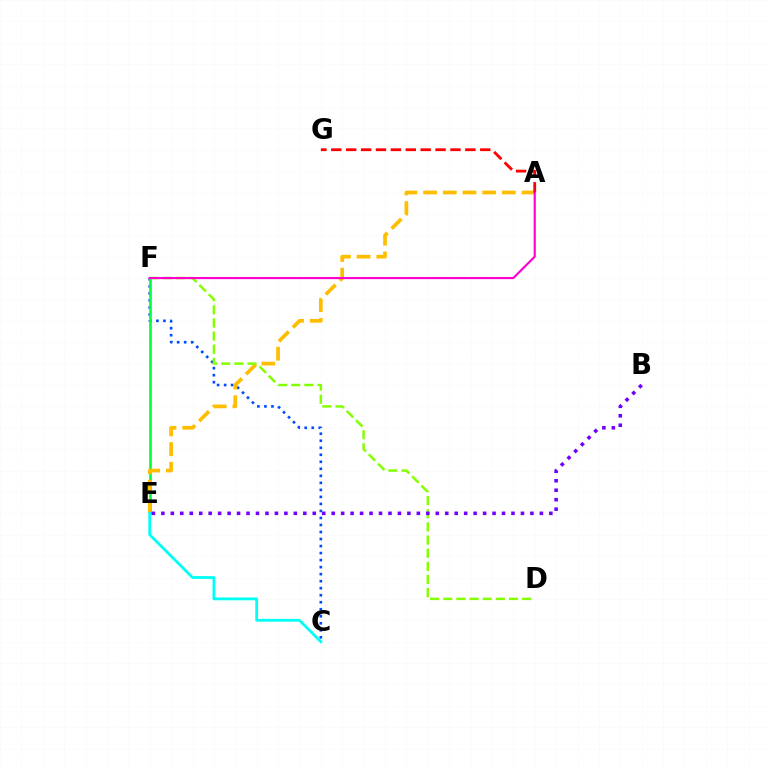{('C', 'F'): [{'color': '#004bff', 'line_style': 'dotted', 'thickness': 1.91}], ('E', 'F'): [{'color': '#00ff39', 'line_style': 'solid', 'thickness': 1.89}], ('A', 'E'): [{'color': '#ffbd00', 'line_style': 'dashed', 'thickness': 2.68}], ('A', 'G'): [{'color': '#ff0000', 'line_style': 'dashed', 'thickness': 2.02}], ('D', 'F'): [{'color': '#84ff00', 'line_style': 'dashed', 'thickness': 1.78}], ('C', 'E'): [{'color': '#00fff6', 'line_style': 'solid', 'thickness': 2.01}], ('A', 'F'): [{'color': '#ff00cf', 'line_style': 'solid', 'thickness': 1.55}], ('B', 'E'): [{'color': '#7200ff', 'line_style': 'dotted', 'thickness': 2.57}]}